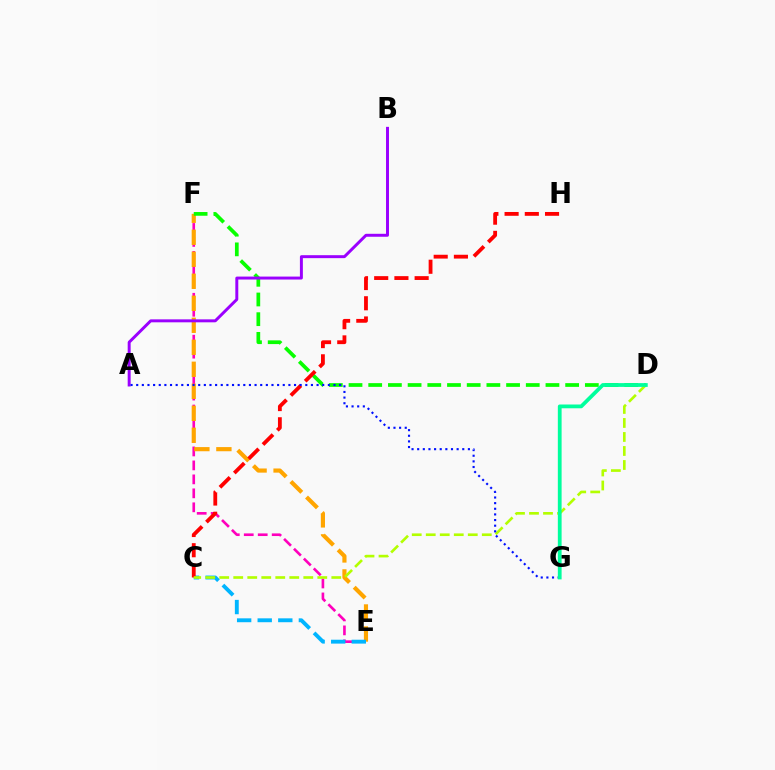{('E', 'F'): [{'color': '#ff00bd', 'line_style': 'dashed', 'thickness': 1.9}, {'color': '#ffa500', 'line_style': 'dashed', 'thickness': 2.99}], ('C', 'E'): [{'color': '#00b5ff', 'line_style': 'dashed', 'thickness': 2.8}], ('D', 'F'): [{'color': '#08ff00', 'line_style': 'dashed', 'thickness': 2.68}], ('C', 'H'): [{'color': '#ff0000', 'line_style': 'dashed', 'thickness': 2.75}], ('A', 'B'): [{'color': '#9b00ff', 'line_style': 'solid', 'thickness': 2.13}], ('C', 'D'): [{'color': '#b3ff00', 'line_style': 'dashed', 'thickness': 1.9}], ('A', 'G'): [{'color': '#0010ff', 'line_style': 'dotted', 'thickness': 1.53}], ('D', 'G'): [{'color': '#00ff9d', 'line_style': 'solid', 'thickness': 2.72}]}